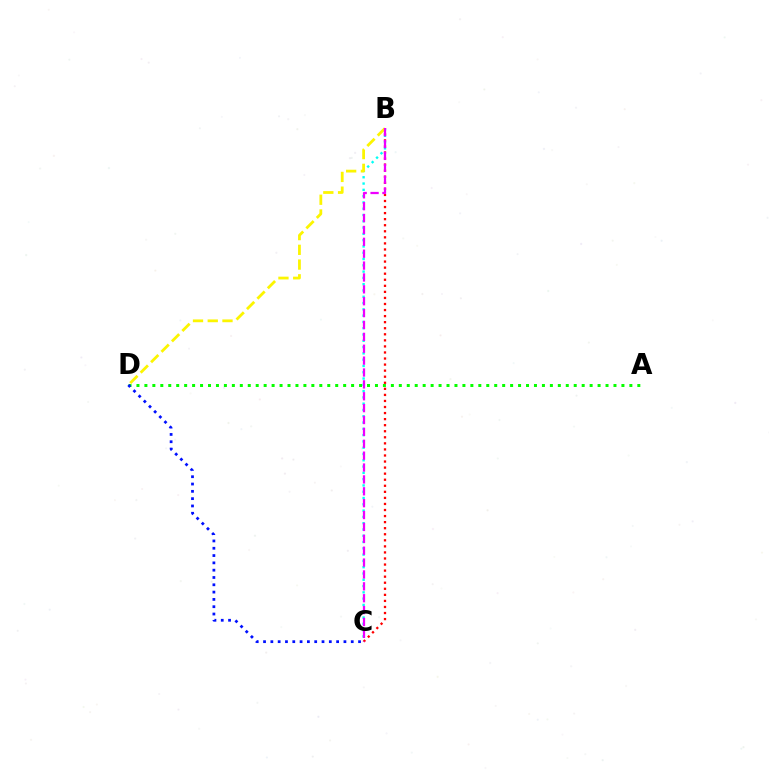{('B', 'C'): [{'color': '#00fff6', 'line_style': 'dotted', 'thickness': 1.71}, {'color': '#ff0000', 'line_style': 'dotted', 'thickness': 1.65}, {'color': '#ee00ff', 'line_style': 'dashed', 'thickness': 1.61}], ('A', 'D'): [{'color': '#08ff00', 'line_style': 'dotted', 'thickness': 2.16}], ('C', 'D'): [{'color': '#0010ff', 'line_style': 'dotted', 'thickness': 1.99}], ('B', 'D'): [{'color': '#fcf500', 'line_style': 'dashed', 'thickness': 2.0}]}